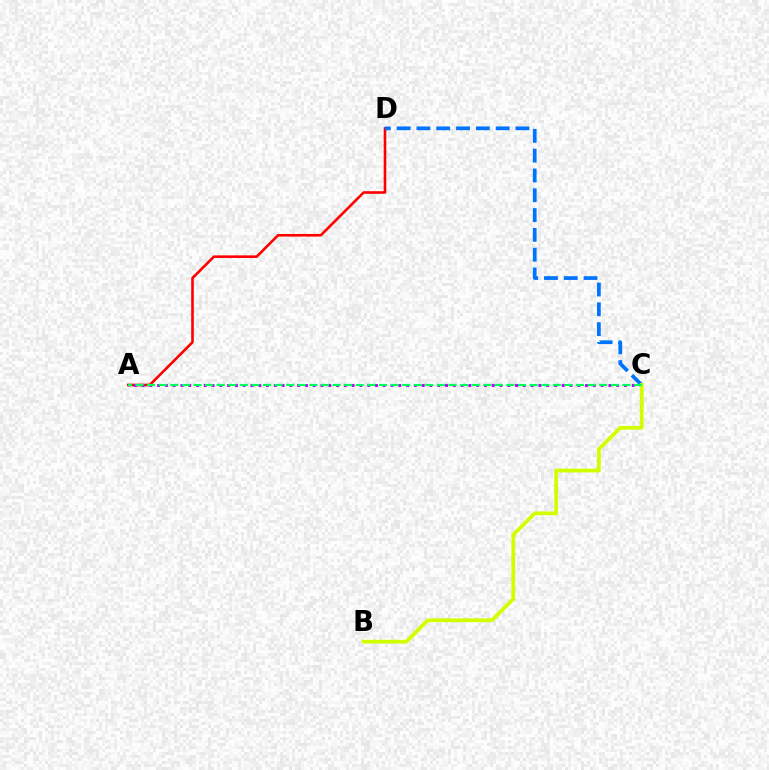{('A', 'D'): [{'color': '#ff0000', 'line_style': 'solid', 'thickness': 1.88}], ('C', 'D'): [{'color': '#0074ff', 'line_style': 'dashed', 'thickness': 2.69}], ('A', 'C'): [{'color': '#b900ff', 'line_style': 'dotted', 'thickness': 2.11}, {'color': '#00ff5c', 'line_style': 'dashed', 'thickness': 1.57}], ('B', 'C'): [{'color': '#d1ff00', 'line_style': 'solid', 'thickness': 2.71}]}